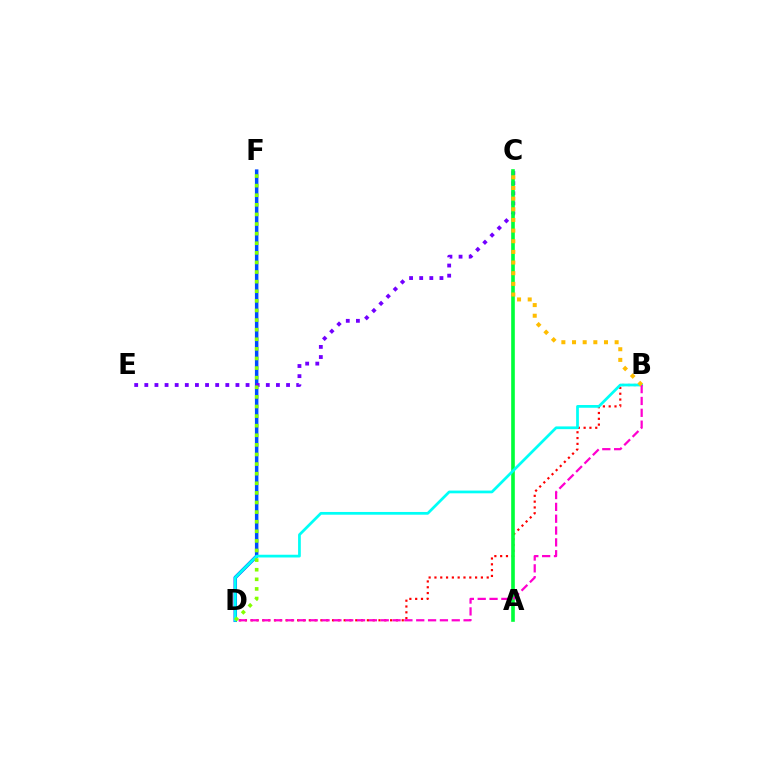{('D', 'F'): [{'color': '#004bff', 'line_style': 'solid', 'thickness': 2.51}, {'color': '#84ff00', 'line_style': 'dotted', 'thickness': 2.61}], ('C', 'E'): [{'color': '#7200ff', 'line_style': 'dotted', 'thickness': 2.75}], ('B', 'D'): [{'color': '#ff0000', 'line_style': 'dotted', 'thickness': 1.58}, {'color': '#00fff6', 'line_style': 'solid', 'thickness': 1.97}, {'color': '#ff00cf', 'line_style': 'dashed', 'thickness': 1.61}], ('A', 'C'): [{'color': '#00ff39', 'line_style': 'solid', 'thickness': 2.61}], ('B', 'C'): [{'color': '#ffbd00', 'line_style': 'dotted', 'thickness': 2.89}]}